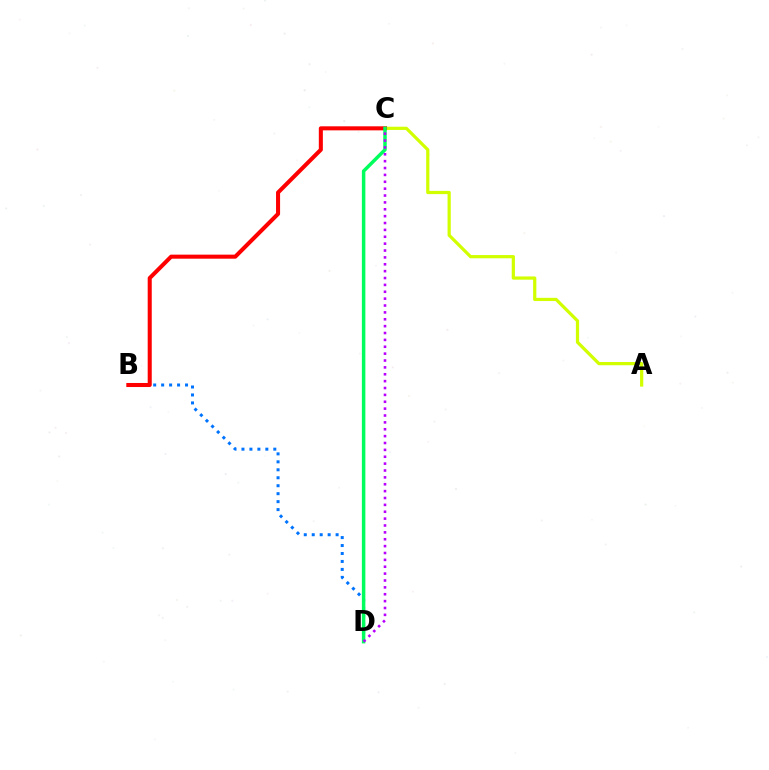{('A', 'C'): [{'color': '#d1ff00', 'line_style': 'solid', 'thickness': 2.32}], ('B', 'D'): [{'color': '#0074ff', 'line_style': 'dotted', 'thickness': 2.16}], ('B', 'C'): [{'color': '#ff0000', 'line_style': 'solid', 'thickness': 2.92}], ('C', 'D'): [{'color': '#00ff5c', 'line_style': 'solid', 'thickness': 2.51}, {'color': '#b900ff', 'line_style': 'dotted', 'thickness': 1.87}]}